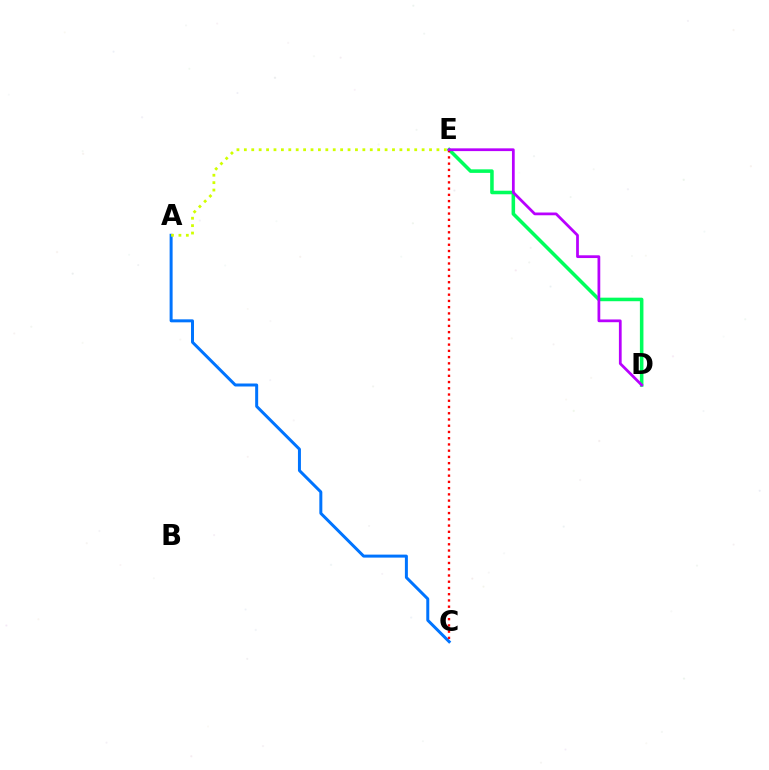{('D', 'E'): [{'color': '#00ff5c', 'line_style': 'solid', 'thickness': 2.55}, {'color': '#b900ff', 'line_style': 'solid', 'thickness': 1.98}], ('A', 'C'): [{'color': '#0074ff', 'line_style': 'solid', 'thickness': 2.15}], ('C', 'E'): [{'color': '#ff0000', 'line_style': 'dotted', 'thickness': 1.7}], ('A', 'E'): [{'color': '#d1ff00', 'line_style': 'dotted', 'thickness': 2.01}]}